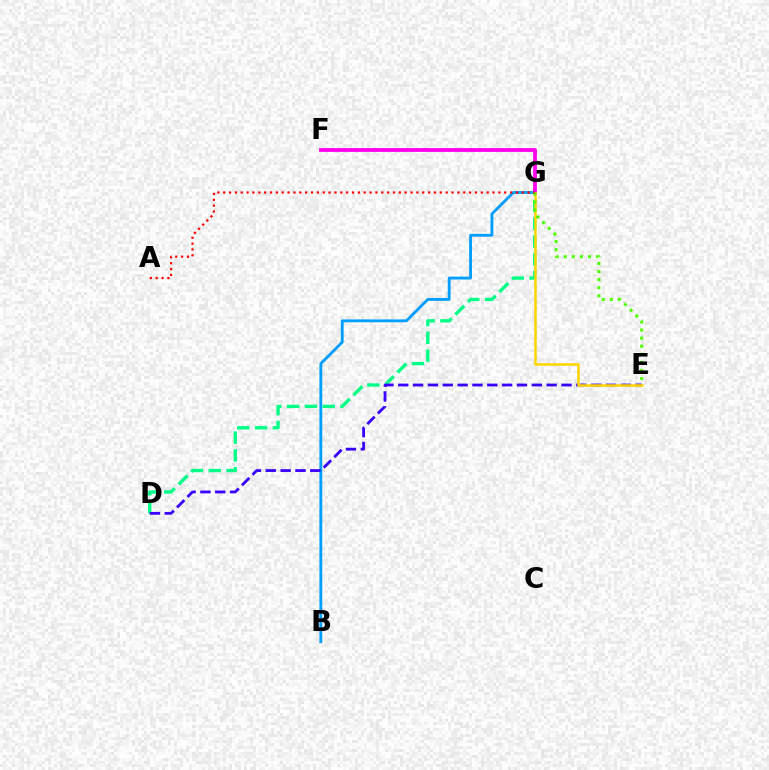{('B', 'G'): [{'color': '#009eff', 'line_style': 'solid', 'thickness': 2.04}], ('F', 'G'): [{'color': '#ff00ed', 'line_style': 'solid', 'thickness': 2.73}], ('D', 'G'): [{'color': '#00ff86', 'line_style': 'dashed', 'thickness': 2.42}], ('D', 'E'): [{'color': '#3700ff', 'line_style': 'dashed', 'thickness': 2.02}], ('E', 'G'): [{'color': '#ffd500', 'line_style': 'solid', 'thickness': 1.83}, {'color': '#4fff00', 'line_style': 'dotted', 'thickness': 2.19}], ('A', 'G'): [{'color': '#ff0000', 'line_style': 'dotted', 'thickness': 1.59}]}